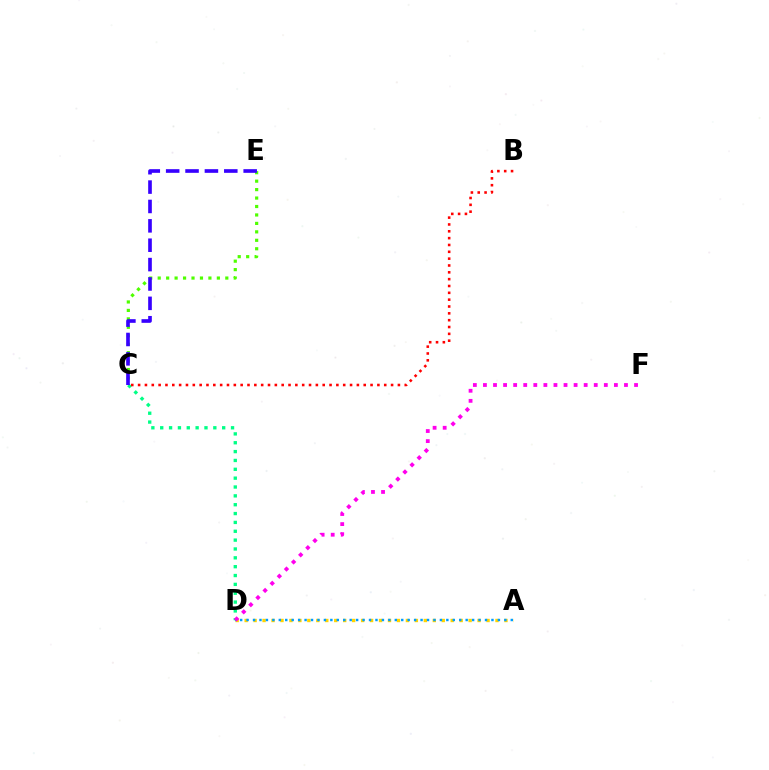{('A', 'D'): [{'color': '#ffd500', 'line_style': 'dotted', 'thickness': 2.43}, {'color': '#009eff', 'line_style': 'dotted', 'thickness': 1.75}], ('C', 'E'): [{'color': '#4fff00', 'line_style': 'dotted', 'thickness': 2.3}, {'color': '#3700ff', 'line_style': 'dashed', 'thickness': 2.63}], ('C', 'D'): [{'color': '#00ff86', 'line_style': 'dotted', 'thickness': 2.41}], ('D', 'F'): [{'color': '#ff00ed', 'line_style': 'dotted', 'thickness': 2.74}], ('B', 'C'): [{'color': '#ff0000', 'line_style': 'dotted', 'thickness': 1.86}]}